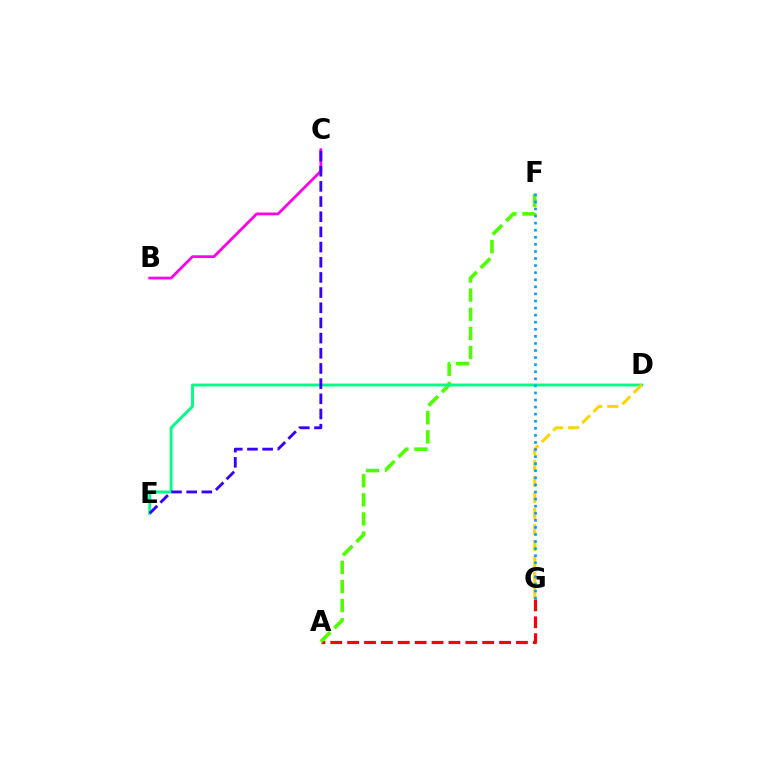{('A', 'G'): [{'color': '#ff0000', 'line_style': 'dashed', 'thickness': 2.29}], ('A', 'F'): [{'color': '#4fff00', 'line_style': 'dashed', 'thickness': 2.6}], ('D', 'E'): [{'color': '#00ff86', 'line_style': 'solid', 'thickness': 2.09}], ('B', 'C'): [{'color': '#ff00ed', 'line_style': 'solid', 'thickness': 1.99}], ('C', 'E'): [{'color': '#3700ff', 'line_style': 'dashed', 'thickness': 2.06}], ('D', 'G'): [{'color': '#ffd500', 'line_style': 'dashed', 'thickness': 2.18}], ('F', 'G'): [{'color': '#009eff', 'line_style': 'dotted', 'thickness': 1.92}]}